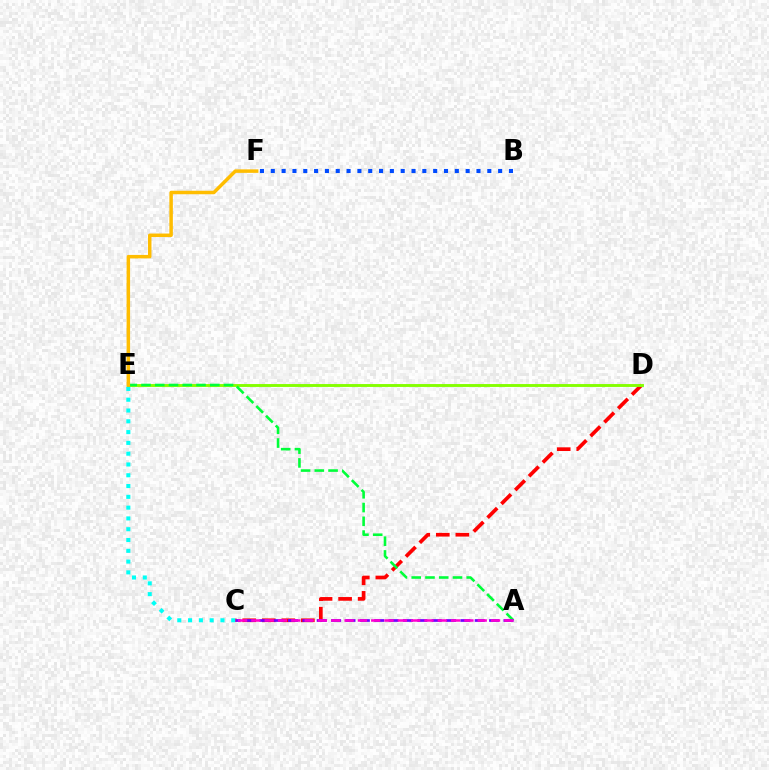{('C', 'D'): [{'color': '#ff0000', 'line_style': 'dashed', 'thickness': 2.65}], ('D', 'E'): [{'color': '#84ff00', 'line_style': 'solid', 'thickness': 2.08}], ('C', 'E'): [{'color': '#00fff6', 'line_style': 'dotted', 'thickness': 2.93}], ('A', 'E'): [{'color': '#00ff39', 'line_style': 'dashed', 'thickness': 1.87}], ('A', 'C'): [{'color': '#7200ff', 'line_style': 'dashed', 'thickness': 1.95}, {'color': '#ff00cf', 'line_style': 'dashed', 'thickness': 1.81}], ('E', 'F'): [{'color': '#ffbd00', 'line_style': 'solid', 'thickness': 2.51}], ('B', 'F'): [{'color': '#004bff', 'line_style': 'dotted', 'thickness': 2.94}]}